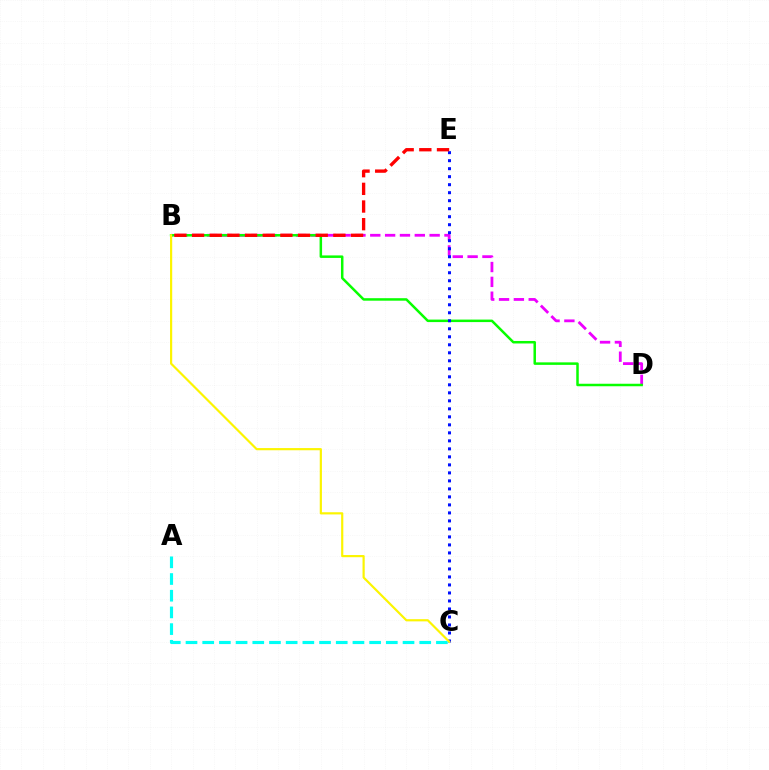{('B', 'D'): [{'color': '#ee00ff', 'line_style': 'dashed', 'thickness': 2.02}, {'color': '#08ff00', 'line_style': 'solid', 'thickness': 1.8}], ('C', 'E'): [{'color': '#0010ff', 'line_style': 'dotted', 'thickness': 2.18}], ('A', 'C'): [{'color': '#00fff6', 'line_style': 'dashed', 'thickness': 2.27}], ('B', 'C'): [{'color': '#fcf500', 'line_style': 'solid', 'thickness': 1.57}], ('B', 'E'): [{'color': '#ff0000', 'line_style': 'dashed', 'thickness': 2.4}]}